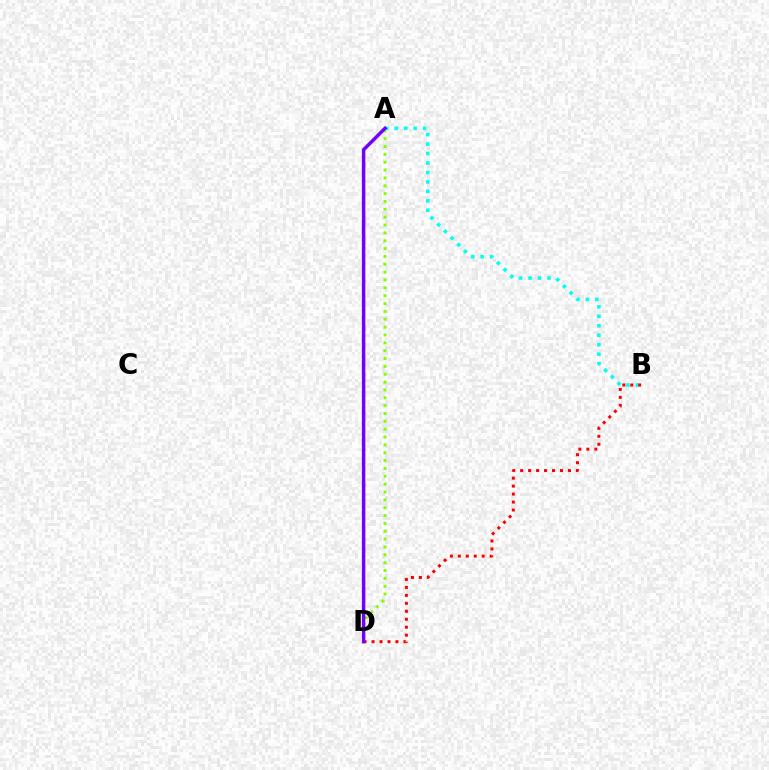{('A', 'D'): [{'color': '#84ff00', 'line_style': 'dotted', 'thickness': 2.13}, {'color': '#7200ff', 'line_style': 'solid', 'thickness': 2.49}], ('A', 'B'): [{'color': '#00fff6', 'line_style': 'dotted', 'thickness': 2.57}], ('B', 'D'): [{'color': '#ff0000', 'line_style': 'dotted', 'thickness': 2.16}]}